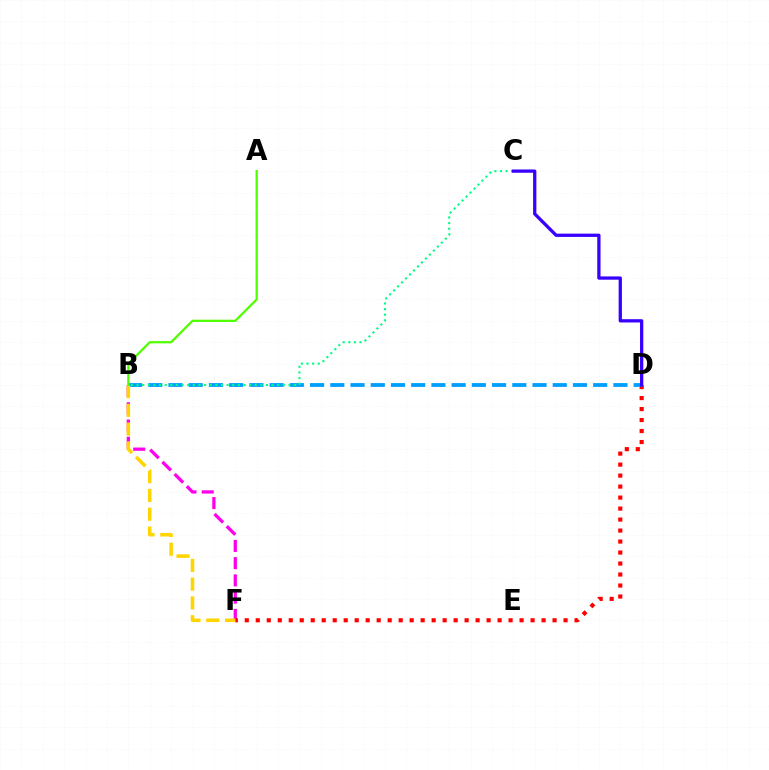{('B', 'F'): [{'color': '#ff00ed', 'line_style': 'dashed', 'thickness': 2.34}, {'color': '#ffd500', 'line_style': 'dashed', 'thickness': 2.55}], ('D', 'F'): [{'color': '#ff0000', 'line_style': 'dotted', 'thickness': 2.99}], ('B', 'D'): [{'color': '#009eff', 'line_style': 'dashed', 'thickness': 2.75}], ('B', 'C'): [{'color': '#00ff86', 'line_style': 'dotted', 'thickness': 1.53}], ('A', 'B'): [{'color': '#4fff00', 'line_style': 'solid', 'thickness': 1.63}], ('C', 'D'): [{'color': '#3700ff', 'line_style': 'solid', 'thickness': 2.36}]}